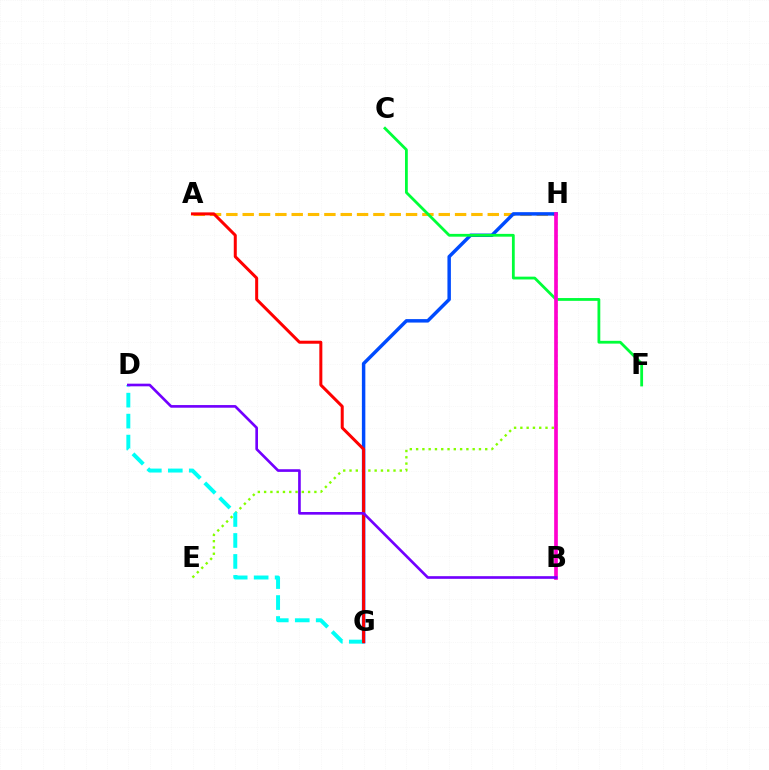{('A', 'H'): [{'color': '#ffbd00', 'line_style': 'dashed', 'thickness': 2.22}], ('E', 'H'): [{'color': '#84ff00', 'line_style': 'dotted', 'thickness': 1.71}], ('G', 'H'): [{'color': '#004bff', 'line_style': 'solid', 'thickness': 2.49}], ('D', 'G'): [{'color': '#00fff6', 'line_style': 'dashed', 'thickness': 2.85}], ('C', 'F'): [{'color': '#00ff39', 'line_style': 'solid', 'thickness': 2.01}], ('A', 'G'): [{'color': '#ff0000', 'line_style': 'solid', 'thickness': 2.16}], ('B', 'H'): [{'color': '#ff00cf', 'line_style': 'solid', 'thickness': 2.65}], ('B', 'D'): [{'color': '#7200ff', 'line_style': 'solid', 'thickness': 1.91}]}